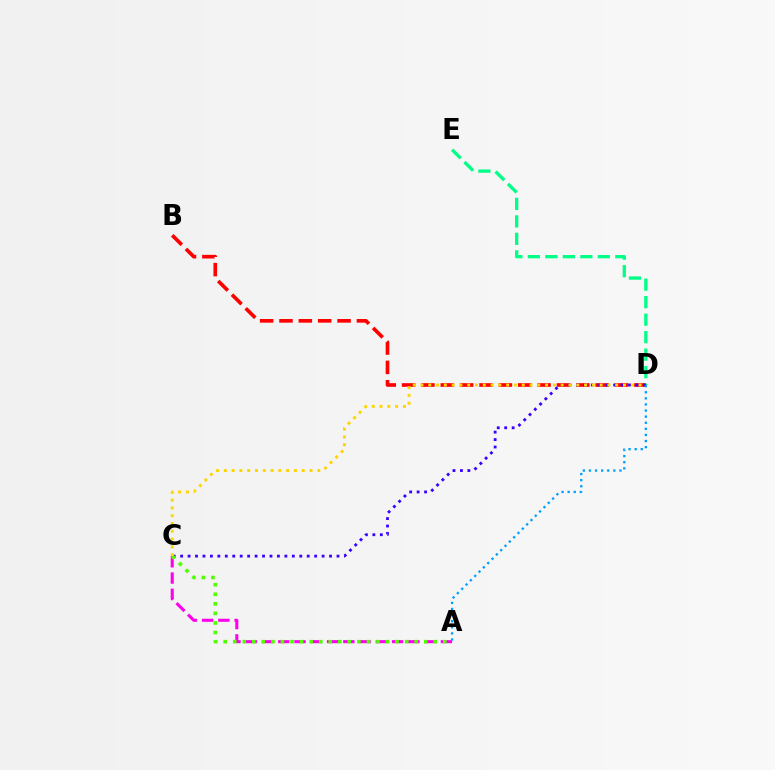{('B', 'D'): [{'color': '#ff0000', 'line_style': 'dashed', 'thickness': 2.63}], ('D', 'E'): [{'color': '#00ff86', 'line_style': 'dashed', 'thickness': 2.38}], ('A', 'C'): [{'color': '#ff00ed', 'line_style': 'dashed', 'thickness': 2.21}, {'color': '#4fff00', 'line_style': 'dotted', 'thickness': 2.59}], ('C', 'D'): [{'color': '#3700ff', 'line_style': 'dotted', 'thickness': 2.02}, {'color': '#ffd500', 'line_style': 'dotted', 'thickness': 2.12}], ('A', 'D'): [{'color': '#009eff', 'line_style': 'dotted', 'thickness': 1.66}]}